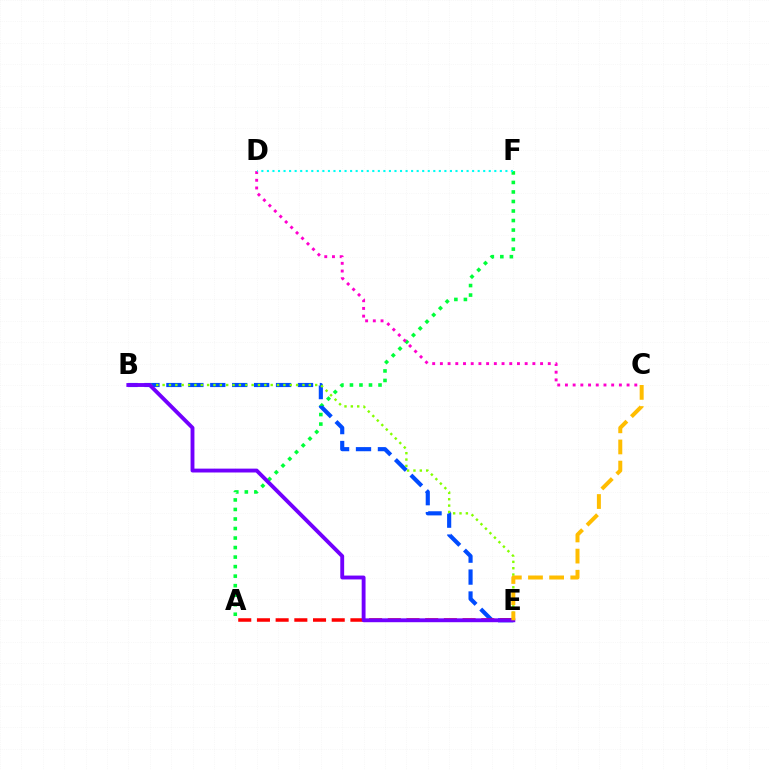{('A', 'F'): [{'color': '#00ff39', 'line_style': 'dotted', 'thickness': 2.59}], ('B', 'E'): [{'color': '#004bff', 'line_style': 'dashed', 'thickness': 2.98}, {'color': '#84ff00', 'line_style': 'dotted', 'thickness': 1.73}, {'color': '#7200ff', 'line_style': 'solid', 'thickness': 2.78}], ('C', 'D'): [{'color': '#ff00cf', 'line_style': 'dotted', 'thickness': 2.09}], ('D', 'F'): [{'color': '#00fff6', 'line_style': 'dotted', 'thickness': 1.51}], ('A', 'E'): [{'color': '#ff0000', 'line_style': 'dashed', 'thickness': 2.54}], ('C', 'E'): [{'color': '#ffbd00', 'line_style': 'dashed', 'thickness': 2.87}]}